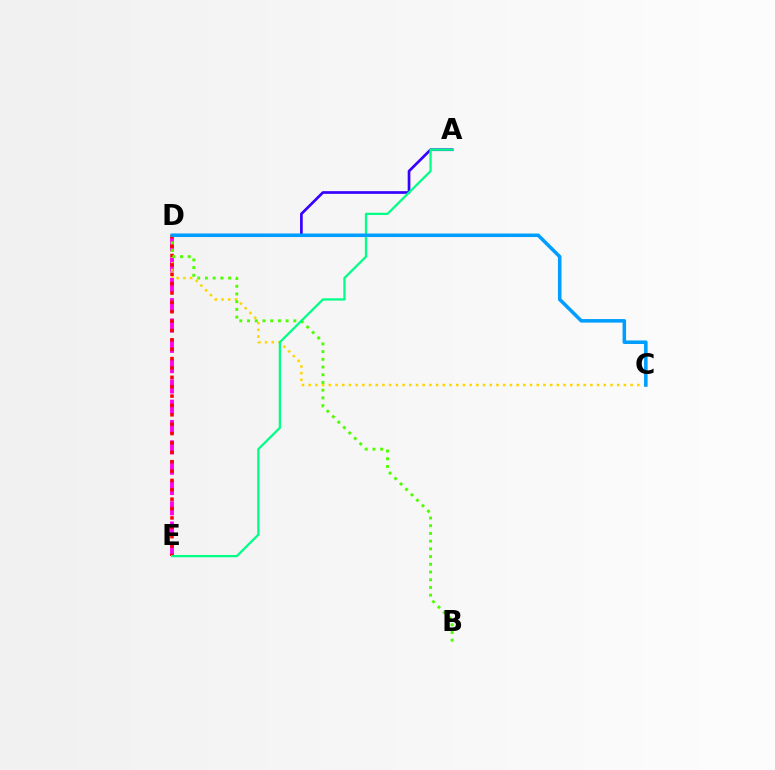{('A', 'D'): [{'color': '#3700ff', 'line_style': 'solid', 'thickness': 1.94}], ('D', 'E'): [{'color': '#ff00ed', 'line_style': 'dashed', 'thickness': 2.76}, {'color': '#ff0000', 'line_style': 'dotted', 'thickness': 2.55}], ('C', 'D'): [{'color': '#ffd500', 'line_style': 'dotted', 'thickness': 1.82}, {'color': '#009eff', 'line_style': 'solid', 'thickness': 2.55}], ('B', 'D'): [{'color': '#4fff00', 'line_style': 'dotted', 'thickness': 2.1}], ('A', 'E'): [{'color': '#00ff86', 'line_style': 'solid', 'thickness': 1.63}]}